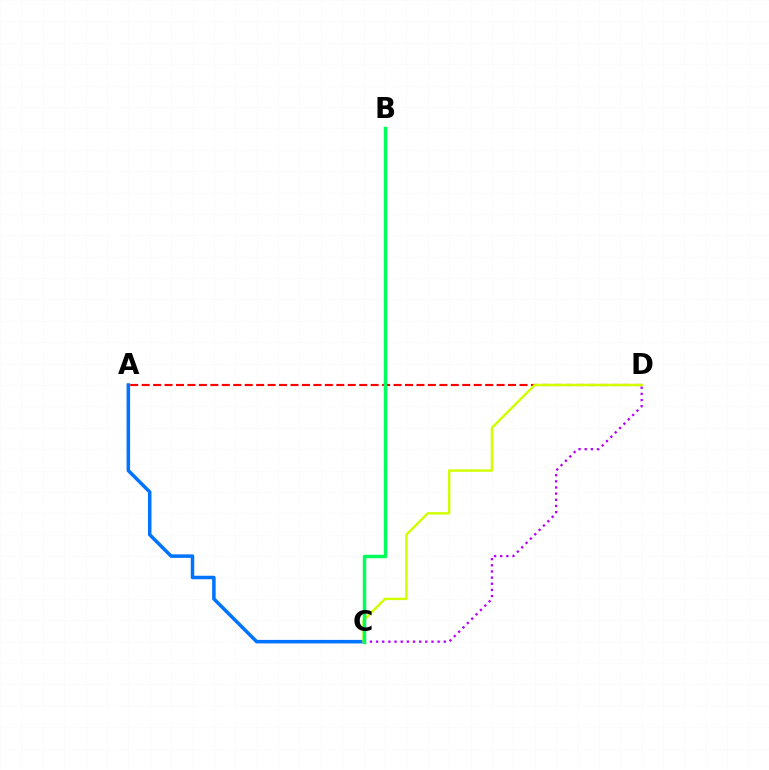{('A', 'C'): [{'color': '#0074ff', 'line_style': 'solid', 'thickness': 2.53}], ('A', 'D'): [{'color': '#ff0000', 'line_style': 'dashed', 'thickness': 1.56}], ('C', 'D'): [{'color': '#d1ff00', 'line_style': 'solid', 'thickness': 1.75}, {'color': '#b900ff', 'line_style': 'dotted', 'thickness': 1.67}], ('B', 'C'): [{'color': '#00ff5c', 'line_style': 'solid', 'thickness': 2.51}]}